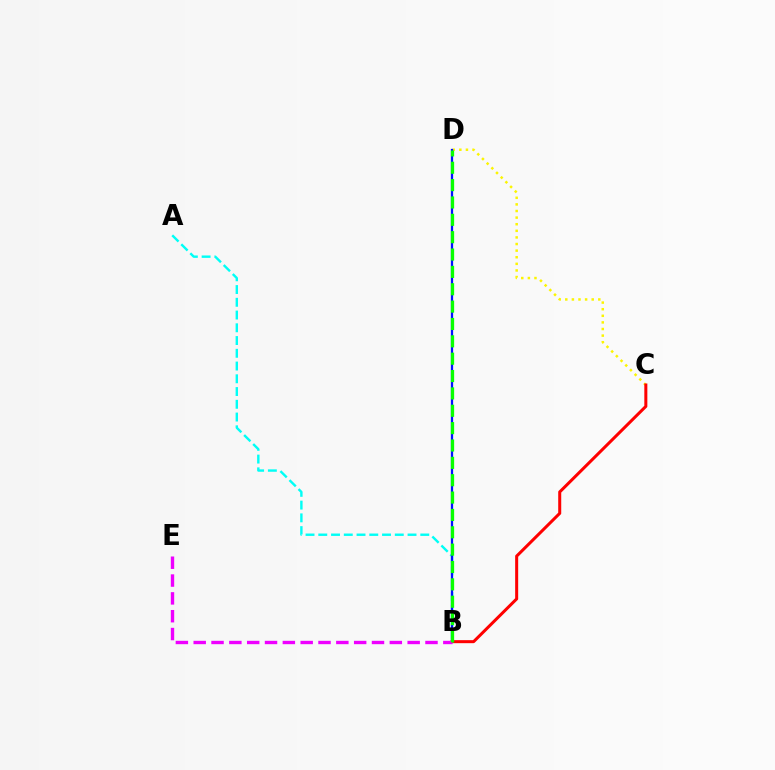{('C', 'D'): [{'color': '#fcf500', 'line_style': 'dotted', 'thickness': 1.79}], ('A', 'B'): [{'color': '#00fff6', 'line_style': 'dashed', 'thickness': 1.73}], ('B', 'D'): [{'color': '#0010ff', 'line_style': 'solid', 'thickness': 1.63}, {'color': '#08ff00', 'line_style': 'dashed', 'thickness': 2.36}], ('B', 'C'): [{'color': '#ff0000', 'line_style': 'solid', 'thickness': 2.17}], ('B', 'E'): [{'color': '#ee00ff', 'line_style': 'dashed', 'thickness': 2.42}]}